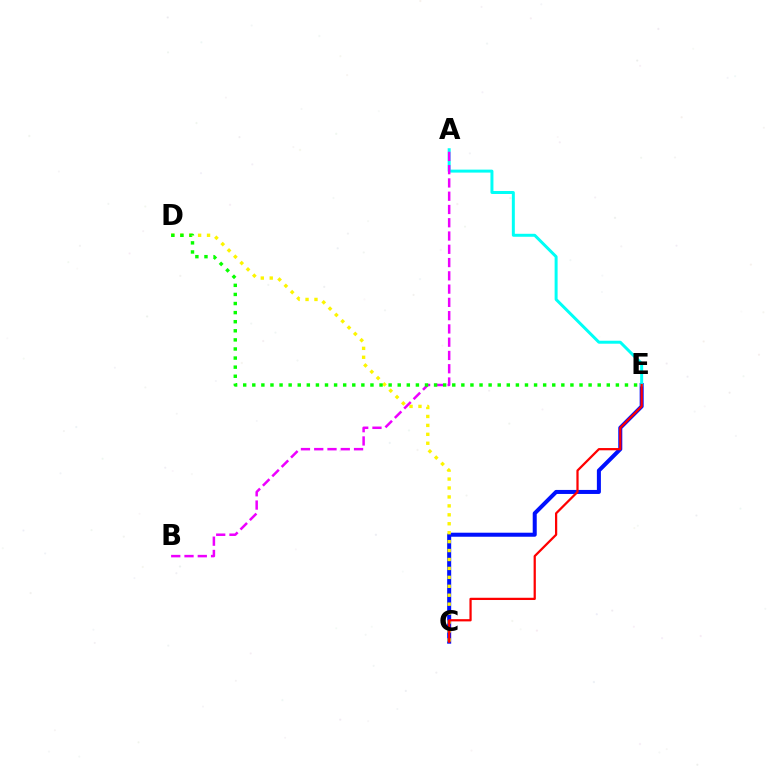{('C', 'E'): [{'color': '#0010ff', 'line_style': 'solid', 'thickness': 2.9}, {'color': '#ff0000', 'line_style': 'solid', 'thickness': 1.62}], ('C', 'D'): [{'color': '#fcf500', 'line_style': 'dotted', 'thickness': 2.43}], ('A', 'E'): [{'color': '#00fff6', 'line_style': 'solid', 'thickness': 2.15}], ('A', 'B'): [{'color': '#ee00ff', 'line_style': 'dashed', 'thickness': 1.8}], ('D', 'E'): [{'color': '#08ff00', 'line_style': 'dotted', 'thickness': 2.47}]}